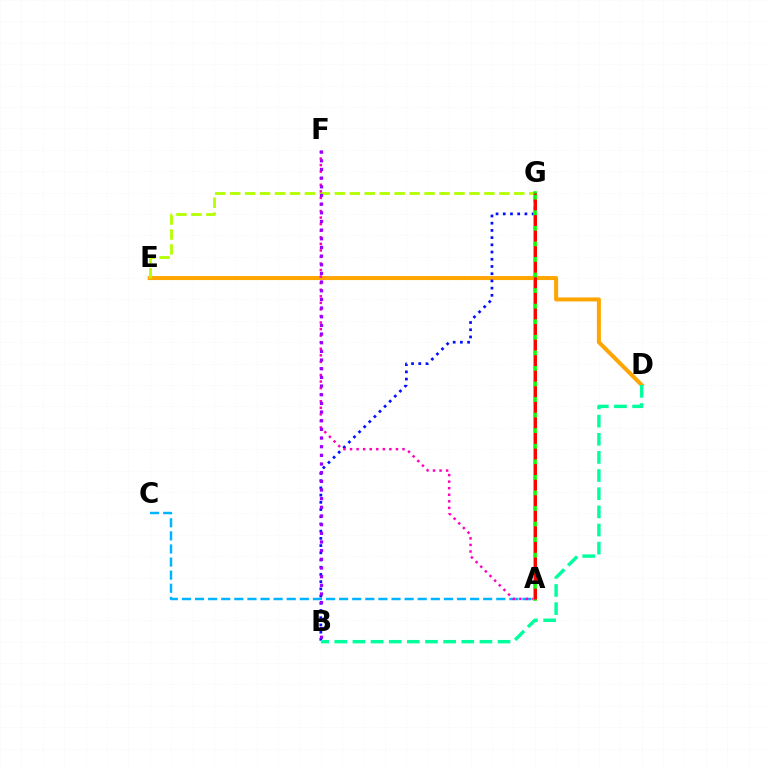{('D', 'E'): [{'color': '#ffa500', 'line_style': 'solid', 'thickness': 2.88}], ('A', 'C'): [{'color': '#00b5ff', 'line_style': 'dashed', 'thickness': 1.78}], ('B', 'G'): [{'color': '#0010ff', 'line_style': 'dotted', 'thickness': 1.96}], ('E', 'G'): [{'color': '#b3ff00', 'line_style': 'dashed', 'thickness': 2.03}], ('A', 'F'): [{'color': '#ff00bd', 'line_style': 'dotted', 'thickness': 1.78}], ('A', 'G'): [{'color': '#08ff00', 'line_style': 'solid', 'thickness': 2.59}, {'color': '#ff0000', 'line_style': 'dashed', 'thickness': 2.11}], ('B', 'F'): [{'color': '#9b00ff', 'line_style': 'dotted', 'thickness': 2.35}], ('B', 'D'): [{'color': '#00ff9d', 'line_style': 'dashed', 'thickness': 2.46}]}